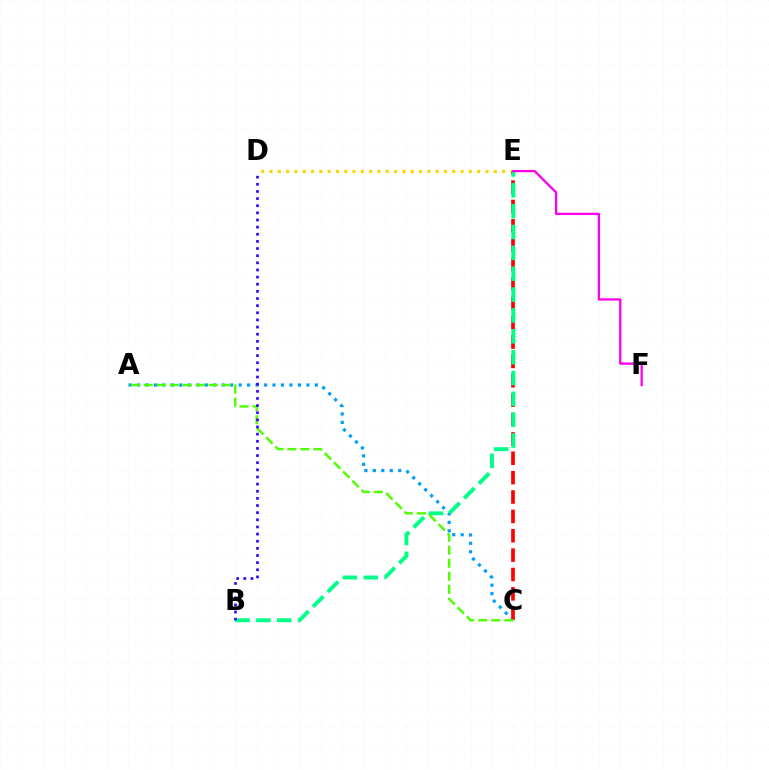{('D', 'E'): [{'color': '#ffd500', 'line_style': 'dotted', 'thickness': 2.26}], ('A', 'C'): [{'color': '#009eff', 'line_style': 'dotted', 'thickness': 2.3}, {'color': '#4fff00', 'line_style': 'dashed', 'thickness': 1.77}], ('C', 'E'): [{'color': '#ff0000', 'line_style': 'dashed', 'thickness': 2.63}], ('B', 'E'): [{'color': '#00ff86', 'line_style': 'dashed', 'thickness': 2.83}], ('E', 'F'): [{'color': '#ff00ed', 'line_style': 'solid', 'thickness': 1.66}], ('B', 'D'): [{'color': '#3700ff', 'line_style': 'dotted', 'thickness': 1.94}]}